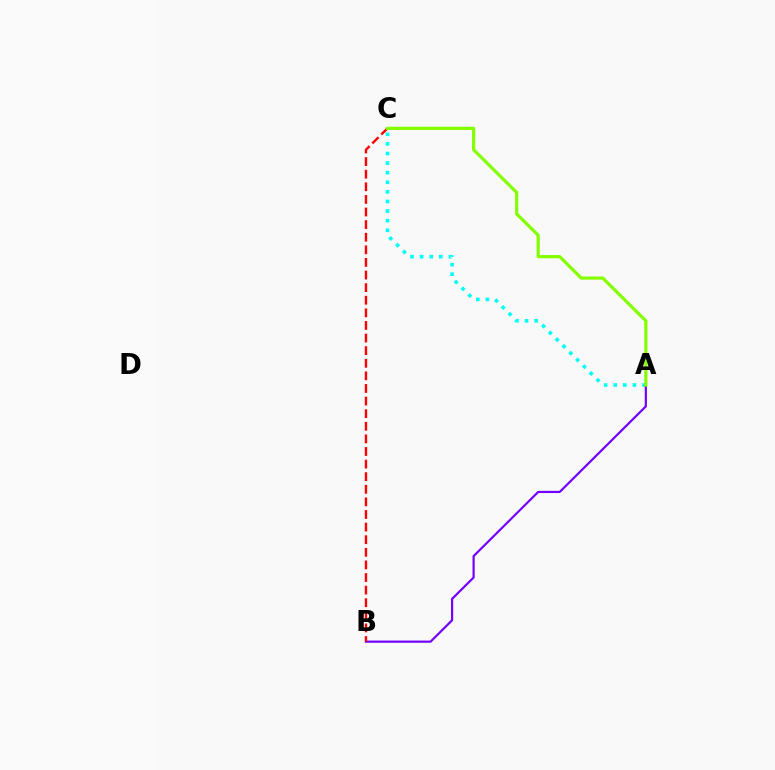{('A', 'C'): [{'color': '#00fff6', 'line_style': 'dotted', 'thickness': 2.61}, {'color': '#84ff00', 'line_style': 'solid', 'thickness': 2.31}], ('A', 'B'): [{'color': '#7200ff', 'line_style': 'solid', 'thickness': 1.58}], ('B', 'C'): [{'color': '#ff0000', 'line_style': 'dashed', 'thickness': 1.71}]}